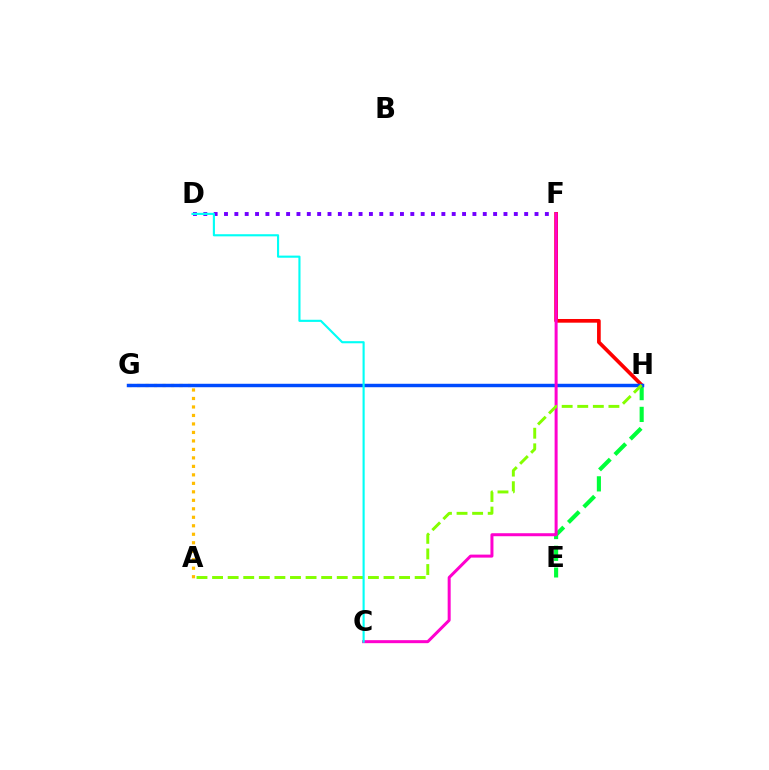{('A', 'G'): [{'color': '#ffbd00', 'line_style': 'dotted', 'thickness': 2.31}], ('E', 'H'): [{'color': '#00ff39', 'line_style': 'dashed', 'thickness': 2.96}], ('F', 'H'): [{'color': '#ff0000', 'line_style': 'solid', 'thickness': 2.65}], ('G', 'H'): [{'color': '#004bff', 'line_style': 'solid', 'thickness': 2.48}], ('D', 'F'): [{'color': '#7200ff', 'line_style': 'dotted', 'thickness': 2.81}], ('C', 'F'): [{'color': '#ff00cf', 'line_style': 'solid', 'thickness': 2.16}], ('A', 'H'): [{'color': '#84ff00', 'line_style': 'dashed', 'thickness': 2.12}], ('C', 'D'): [{'color': '#00fff6', 'line_style': 'solid', 'thickness': 1.53}]}